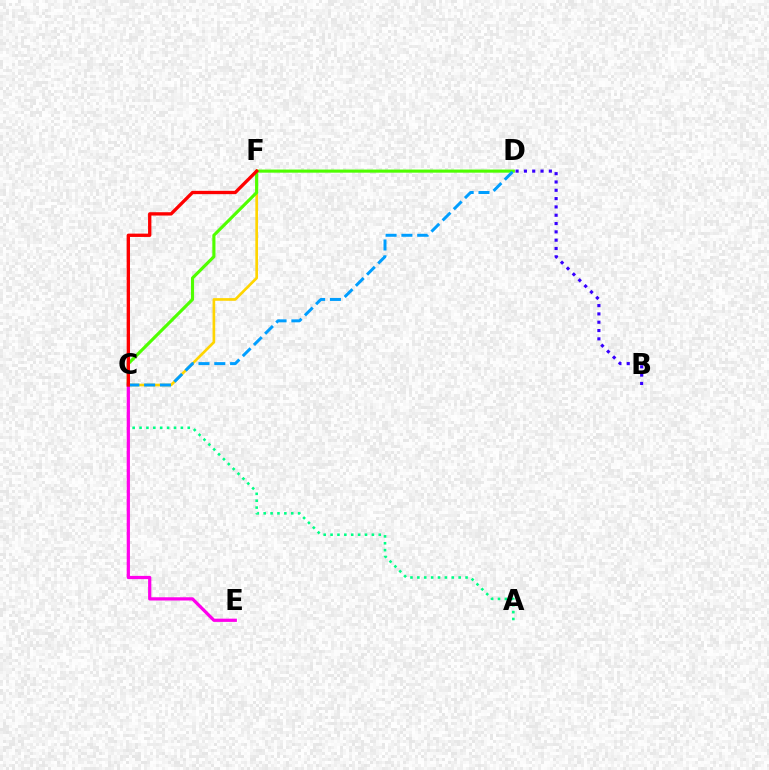{('C', 'F'): [{'color': '#ffd500', 'line_style': 'solid', 'thickness': 1.92}, {'color': '#ff0000', 'line_style': 'solid', 'thickness': 2.39}], ('A', 'C'): [{'color': '#00ff86', 'line_style': 'dotted', 'thickness': 1.87}], ('C', 'D'): [{'color': '#4fff00', 'line_style': 'solid', 'thickness': 2.25}, {'color': '#009eff', 'line_style': 'dashed', 'thickness': 2.15}], ('C', 'E'): [{'color': '#ff00ed', 'line_style': 'solid', 'thickness': 2.33}], ('B', 'D'): [{'color': '#3700ff', 'line_style': 'dotted', 'thickness': 2.26}]}